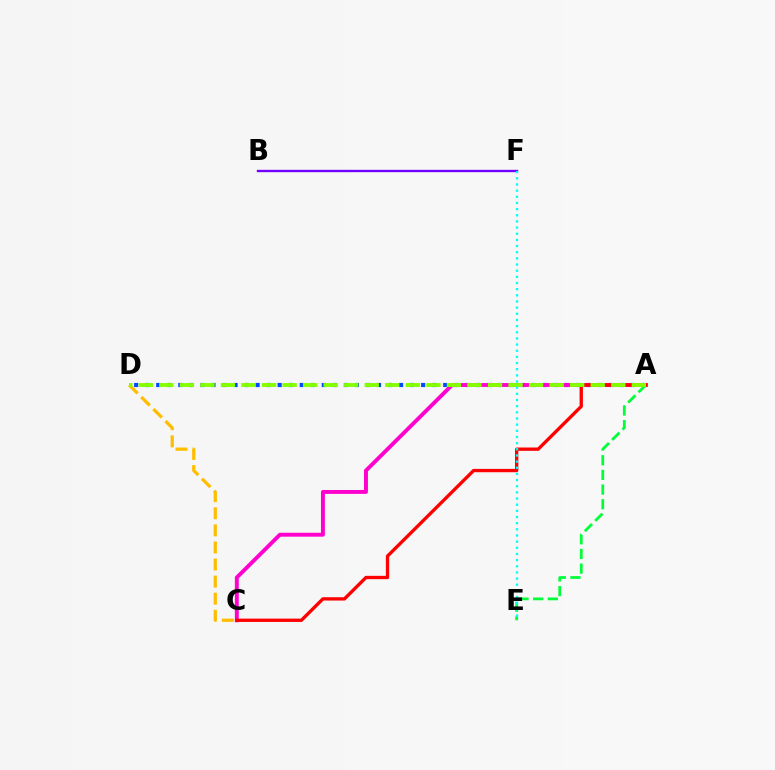{('C', 'D'): [{'color': '#ffbd00', 'line_style': 'dashed', 'thickness': 2.32}], ('A', 'D'): [{'color': '#004bff', 'line_style': 'dotted', 'thickness': 3.0}, {'color': '#84ff00', 'line_style': 'dashed', 'thickness': 2.79}], ('A', 'C'): [{'color': '#ff00cf', 'line_style': 'solid', 'thickness': 2.81}, {'color': '#ff0000', 'line_style': 'solid', 'thickness': 2.39}], ('A', 'E'): [{'color': '#00ff39', 'line_style': 'dashed', 'thickness': 1.99}], ('B', 'F'): [{'color': '#7200ff', 'line_style': 'solid', 'thickness': 1.69}], ('E', 'F'): [{'color': '#00fff6', 'line_style': 'dotted', 'thickness': 1.67}]}